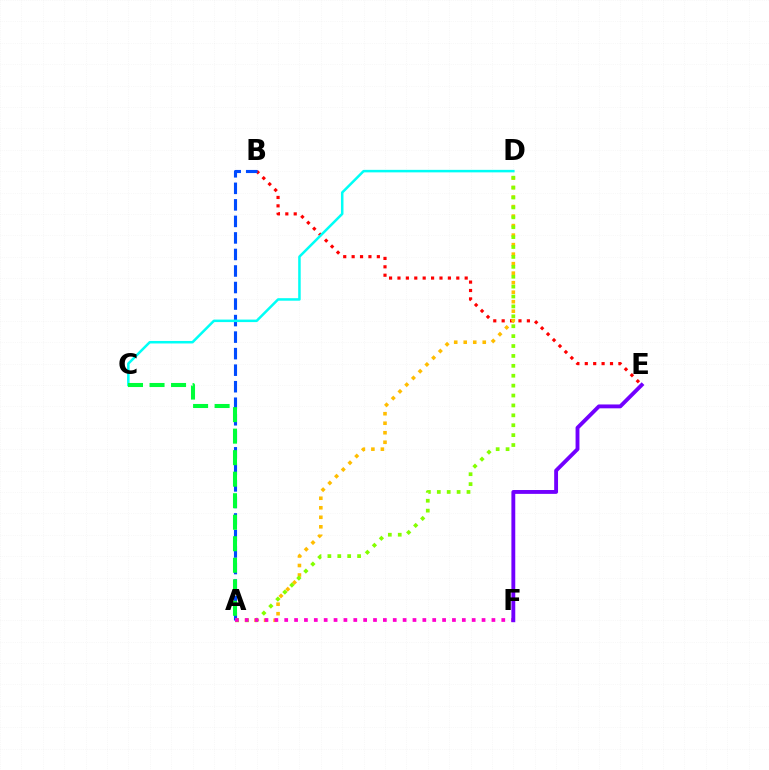{('B', 'E'): [{'color': '#ff0000', 'line_style': 'dotted', 'thickness': 2.28}], ('A', 'B'): [{'color': '#004bff', 'line_style': 'dashed', 'thickness': 2.25}], ('C', 'D'): [{'color': '#00fff6', 'line_style': 'solid', 'thickness': 1.81}], ('A', 'D'): [{'color': '#ffbd00', 'line_style': 'dotted', 'thickness': 2.58}, {'color': '#84ff00', 'line_style': 'dotted', 'thickness': 2.69}], ('A', 'C'): [{'color': '#00ff39', 'line_style': 'dashed', 'thickness': 2.92}], ('A', 'F'): [{'color': '#ff00cf', 'line_style': 'dotted', 'thickness': 2.68}], ('E', 'F'): [{'color': '#7200ff', 'line_style': 'solid', 'thickness': 2.78}]}